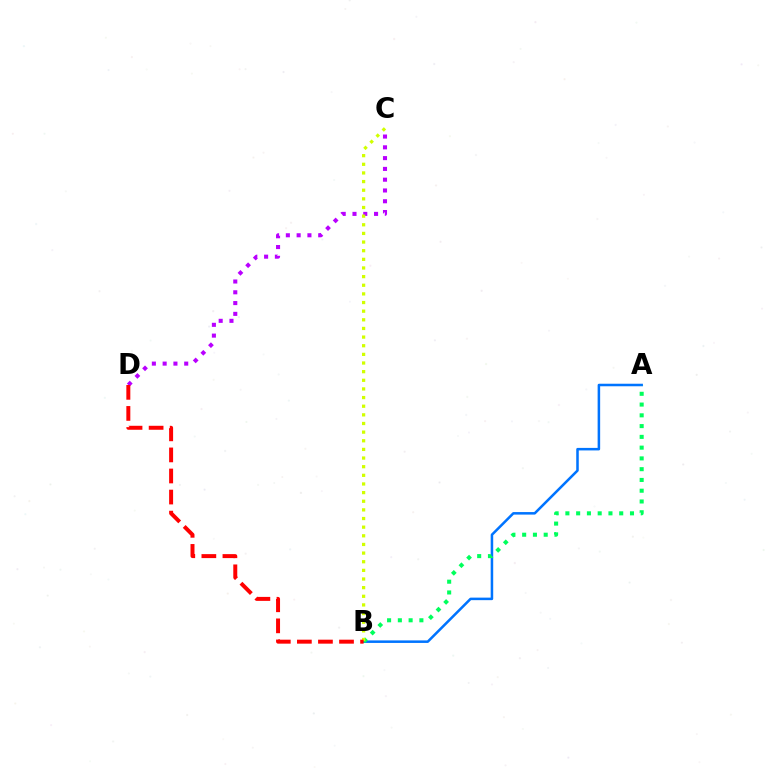{('A', 'B'): [{'color': '#0074ff', 'line_style': 'solid', 'thickness': 1.82}, {'color': '#00ff5c', 'line_style': 'dotted', 'thickness': 2.93}], ('C', 'D'): [{'color': '#b900ff', 'line_style': 'dotted', 'thickness': 2.93}], ('B', 'C'): [{'color': '#d1ff00', 'line_style': 'dotted', 'thickness': 2.35}], ('B', 'D'): [{'color': '#ff0000', 'line_style': 'dashed', 'thickness': 2.86}]}